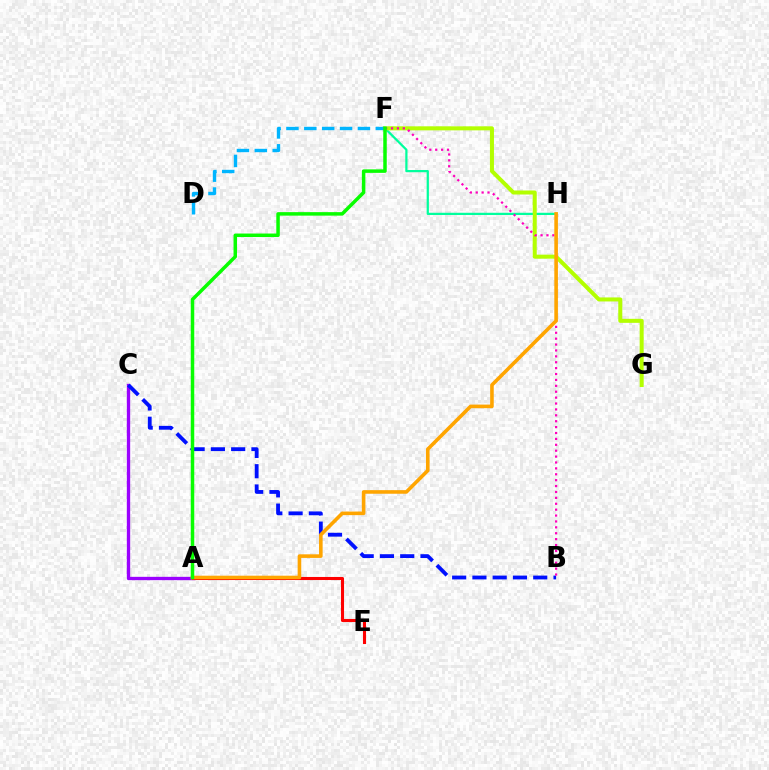{('A', 'C'): [{'color': '#9b00ff', 'line_style': 'solid', 'thickness': 2.4}], ('B', 'C'): [{'color': '#0010ff', 'line_style': 'dashed', 'thickness': 2.75}], ('F', 'H'): [{'color': '#00ff9d', 'line_style': 'solid', 'thickness': 1.61}], ('F', 'G'): [{'color': '#b3ff00', 'line_style': 'solid', 'thickness': 2.89}], ('B', 'F'): [{'color': '#ff00bd', 'line_style': 'dotted', 'thickness': 1.6}], ('A', 'E'): [{'color': '#ff0000', 'line_style': 'solid', 'thickness': 2.21}], ('D', 'F'): [{'color': '#00b5ff', 'line_style': 'dashed', 'thickness': 2.43}], ('A', 'H'): [{'color': '#ffa500', 'line_style': 'solid', 'thickness': 2.59}], ('A', 'F'): [{'color': '#08ff00', 'line_style': 'solid', 'thickness': 2.52}]}